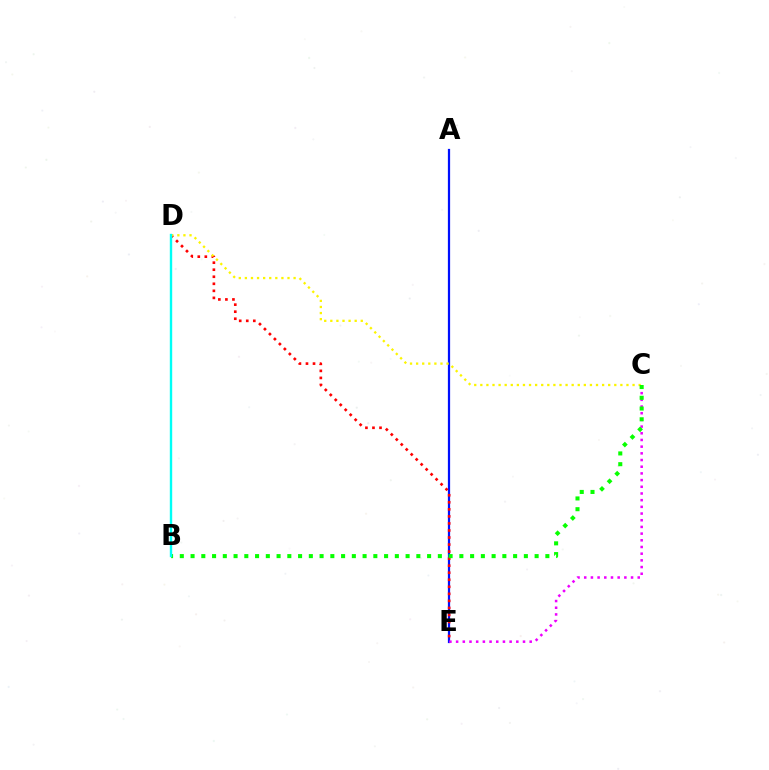{('A', 'E'): [{'color': '#0010ff', 'line_style': 'solid', 'thickness': 1.61}], ('D', 'E'): [{'color': '#ff0000', 'line_style': 'dotted', 'thickness': 1.91}], ('C', 'E'): [{'color': '#ee00ff', 'line_style': 'dotted', 'thickness': 1.82}], ('C', 'D'): [{'color': '#fcf500', 'line_style': 'dotted', 'thickness': 1.65}], ('B', 'C'): [{'color': '#08ff00', 'line_style': 'dotted', 'thickness': 2.92}], ('B', 'D'): [{'color': '#00fff6', 'line_style': 'solid', 'thickness': 1.72}]}